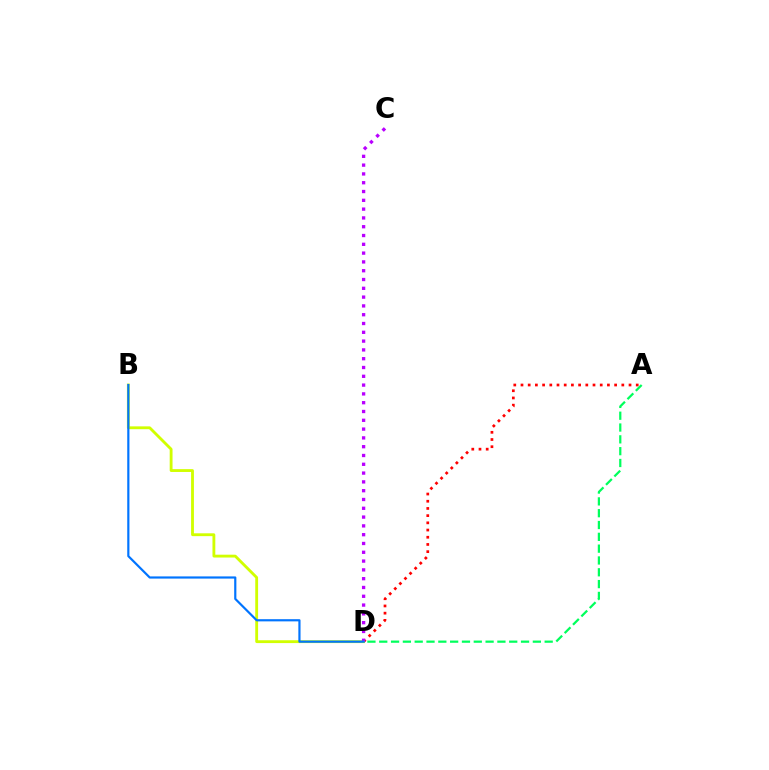{('A', 'D'): [{'color': '#ff0000', 'line_style': 'dotted', 'thickness': 1.96}, {'color': '#00ff5c', 'line_style': 'dashed', 'thickness': 1.61}], ('B', 'D'): [{'color': '#d1ff00', 'line_style': 'solid', 'thickness': 2.04}, {'color': '#0074ff', 'line_style': 'solid', 'thickness': 1.57}], ('C', 'D'): [{'color': '#b900ff', 'line_style': 'dotted', 'thickness': 2.39}]}